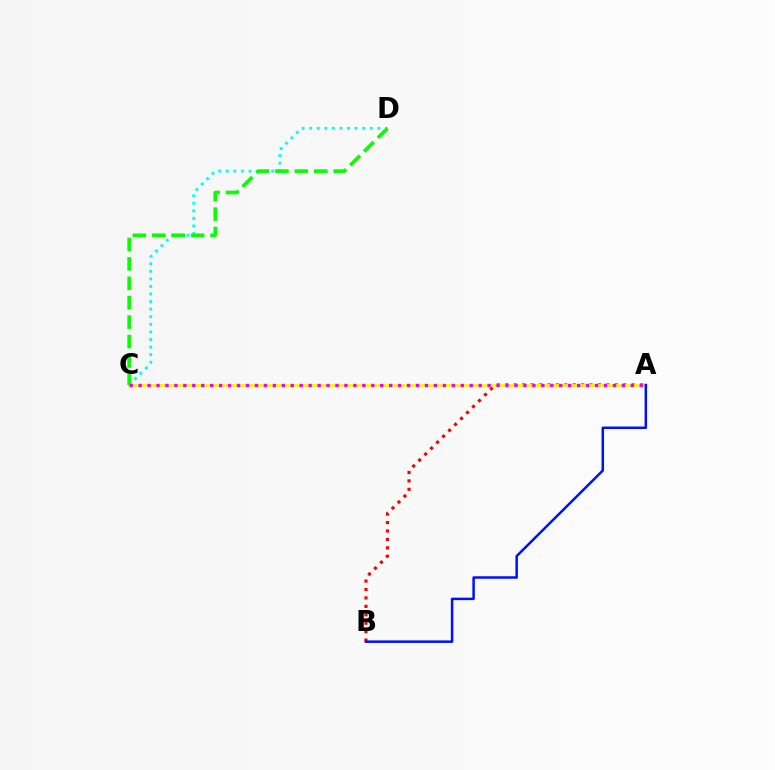{('A', 'B'): [{'color': '#ff0000', 'line_style': 'dotted', 'thickness': 2.29}, {'color': '#0010ff', 'line_style': 'solid', 'thickness': 1.8}], ('A', 'C'): [{'color': '#fcf500', 'line_style': 'solid', 'thickness': 1.97}, {'color': '#ee00ff', 'line_style': 'dotted', 'thickness': 2.43}], ('C', 'D'): [{'color': '#00fff6', 'line_style': 'dotted', 'thickness': 2.06}, {'color': '#08ff00', 'line_style': 'dashed', 'thickness': 2.64}]}